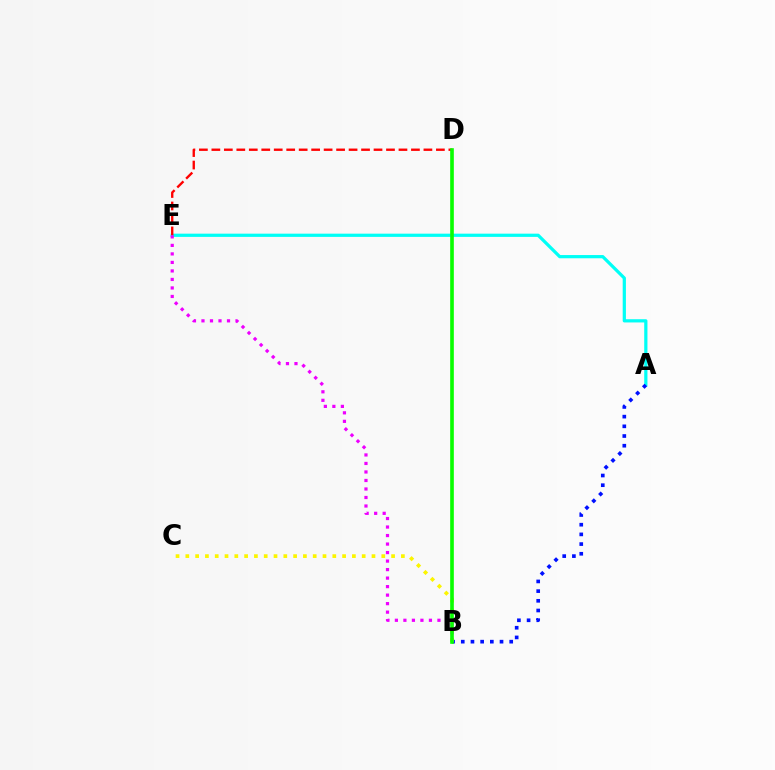{('A', 'E'): [{'color': '#00fff6', 'line_style': 'solid', 'thickness': 2.32}], ('D', 'E'): [{'color': '#ff0000', 'line_style': 'dashed', 'thickness': 1.69}], ('A', 'B'): [{'color': '#0010ff', 'line_style': 'dotted', 'thickness': 2.63}], ('B', 'E'): [{'color': '#ee00ff', 'line_style': 'dotted', 'thickness': 2.31}], ('B', 'C'): [{'color': '#fcf500', 'line_style': 'dotted', 'thickness': 2.66}], ('B', 'D'): [{'color': '#08ff00', 'line_style': 'solid', 'thickness': 2.62}]}